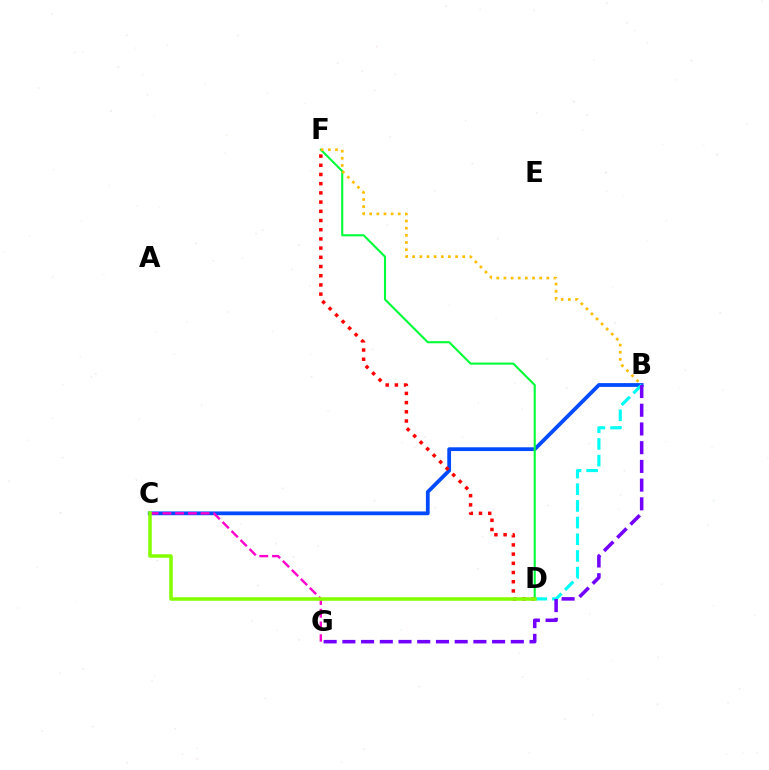{('B', 'C'): [{'color': '#004bff', 'line_style': 'solid', 'thickness': 2.72}], ('B', 'D'): [{'color': '#00fff6', 'line_style': 'dashed', 'thickness': 2.26}], ('C', 'G'): [{'color': '#ff00cf', 'line_style': 'dashed', 'thickness': 1.73}], ('D', 'F'): [{'color': '#ff0000', 'line_style': 'dotted', 'thickness': 2.5}, {'color': '#00ff39', 'line_style': 'solid', 'thickness': 1.52}], ('B', 'F'): [{'color': '#ffbd00', 'line_style': 'dotted', 'thickness': 1.94}], ('B', 'G'): [{'color': '#7200ff', 'line_style': 'dashed', 'thickness': 2.54}], ('C', 'D'): [{'color': '#84ff00', 'line_style': 'solid', 'thickness': 2.54}]}